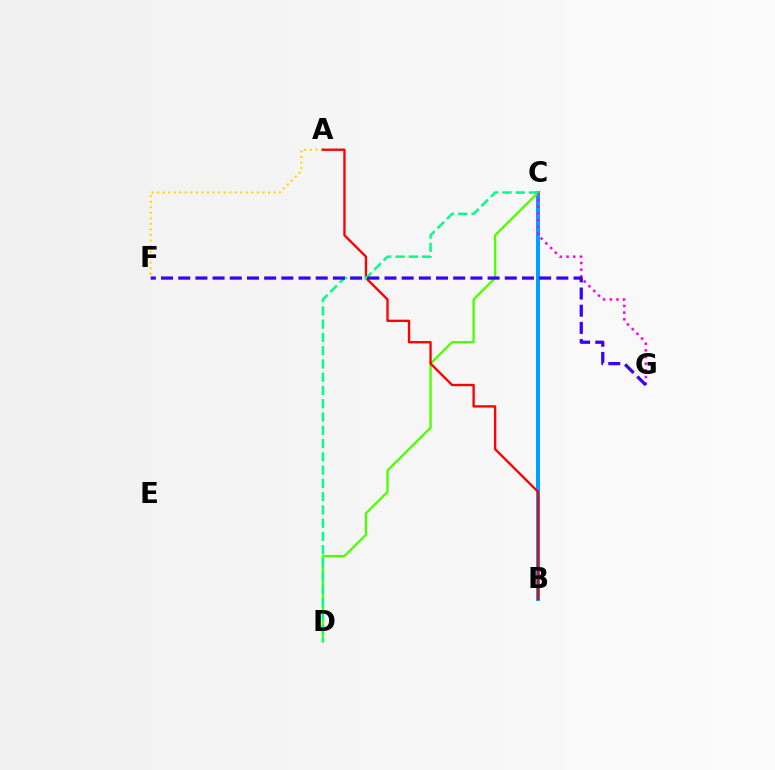{('B', 'C'): [{'color': '#009eff', 'line_style': 'solid', 'thickness': 2.85}], ('A', 'F'): [{'color': '#ffd500', 'line_style': 'dotted', 'thickness': 1.51}], ('C', 'D'): [{'color': '#4fff00', 'line_style': 'solid', 'thickness': 1.69}, {'color': '#00ff86', 'line_style': 'dashed', 'thickness': 1.8}], ('C', 'G'): [{'color': '#ff00ed', 'line_style': 'dotted', 'thickness': 1.81}], ('A', 'B'): [{'color': '#ff0000', 'line_style': 'solid', 'thickness': 1.69}], ('F', 'G'): [{'color': '#3700ff', 'line_style': 'dashed', 'thickness': 2.33}]}